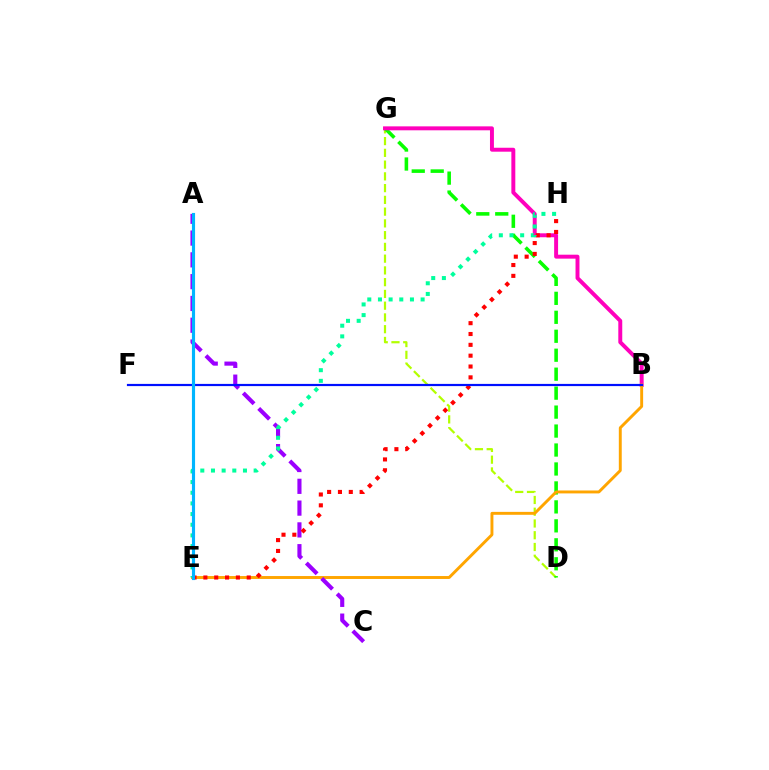{('D', 'G'): [{'color': '#b3ff00', 'line_style': 'dashed', 'thickness': 1.6}, {'color': '#08ff00', 'line_style': 'dashed', 'thickness': 2.58}], ('B', 'G'): [{'color': '#ff00bd', 'line_style': 'solid', 'thickness': 2.84}], ('B', 'E'): [{'color': '#ffa500', 'line_style': 'solid', 'thickness': 2.1}], ('A', 'C'): [{'color': '#9b00ff', 'line_style': 'dashed', 'thickness': 2.96}], ('E', 'H'): [{'color': '#ff0000', 'line_style': 'dotted', 'thickness': 2.94}, {'color': '#00ff9d', 'line_style': 'dotted', 'thickness': 2.9}], ('B', 'F'): [{'color': '#0010ff', 'line_style': 'solid', 'thickness': 1.58}], ('A', 'E'): [{'color': '#00b5ff', 'line_style': 'solid', 'thickness': 2.26}]}